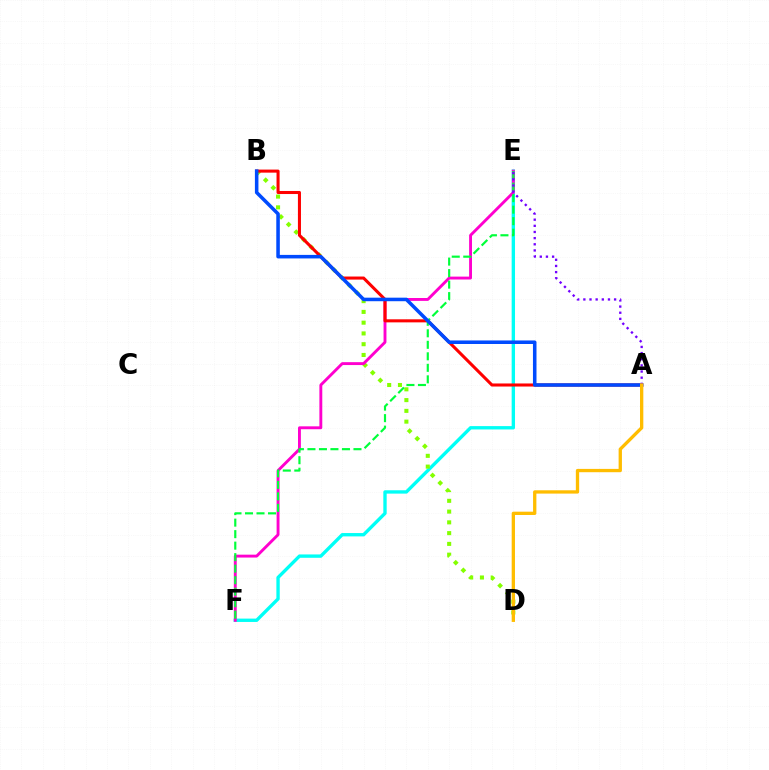{('E', 'F'): [{'color': '#00fff6', 'line_style': 'solid', 'thickness': 2.41}, {'color': '#ff00cf', 'line_style': 'solid', 'thickness': 2.08}, {'color': '#00ff39', 'line_style': 'dashed', 'thickness': 1.56}], ('B', 'D'): [{'color': '#84ff00', 'line_style': 'dotted', 'thickness': 2.93}], ('A', 'B'): [{'color': '#ff0000', 'line_style': 'solid', 'thickness': 2.2}, {'color': '#004bff', 'line_style': 'solid', 'thickness': 2.55}], ('A', 'E'): [{'color': '#7200ff', 'line_style': 'dotted', 'thickness': 1.67}], ('A', 'D'): [{'color': '#ffbd00', 'line_style': 'solid', 'thickness': 2.38}]}